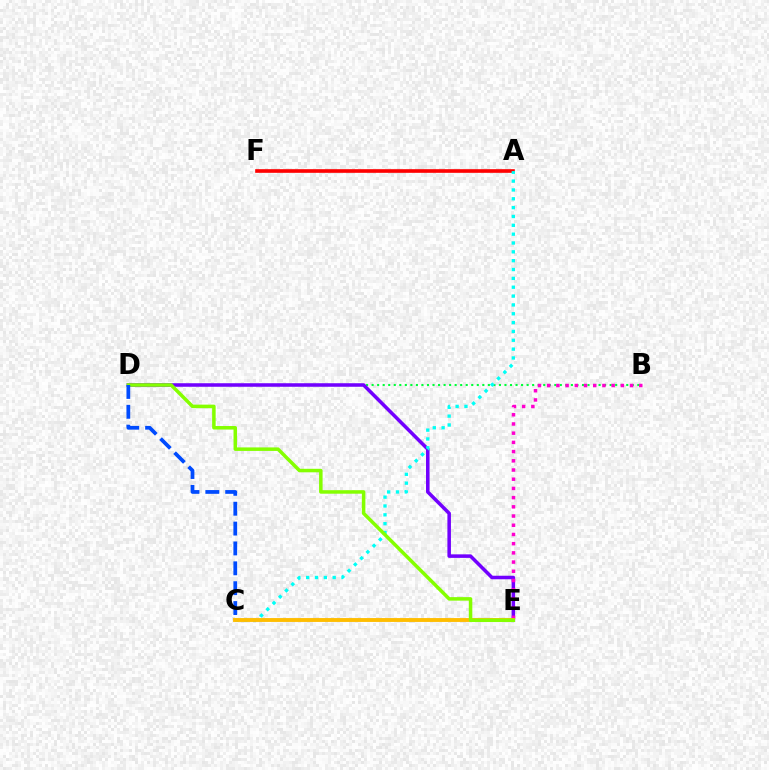{('B', 'D'): [{'color': '#00ff39', 'line_style': 'dotted', 'thickness': 1.5}], ('A', 'F'): [{'color': '#ff0000', 'line_style': 'solid', 'thickness': 2.62}], ('D', 'E'): [{'color': '#7200ff', 'line_style': 'solid', 'thickness': 2.54}, {'color': '#84ff00', 'line_style': 'solid', 'thickness': 2.53}], ('B', 'E'): [{'color': '#ff00cf', 'line_style': 'dotted', 'thickness': 2.5}], ('A', 'C'): [{'color': '#00fff6', 'line_style': 'dotted', 'thickness': 2.4}], ('C', 'E'): [{'color': '#ffbd00', 'line_style': 'solid', 'thickness': 2.79}], ('C', 'D'): [{'color': '#004bff', 'line_style': 'dashed', 'thickness': 2.7}]}